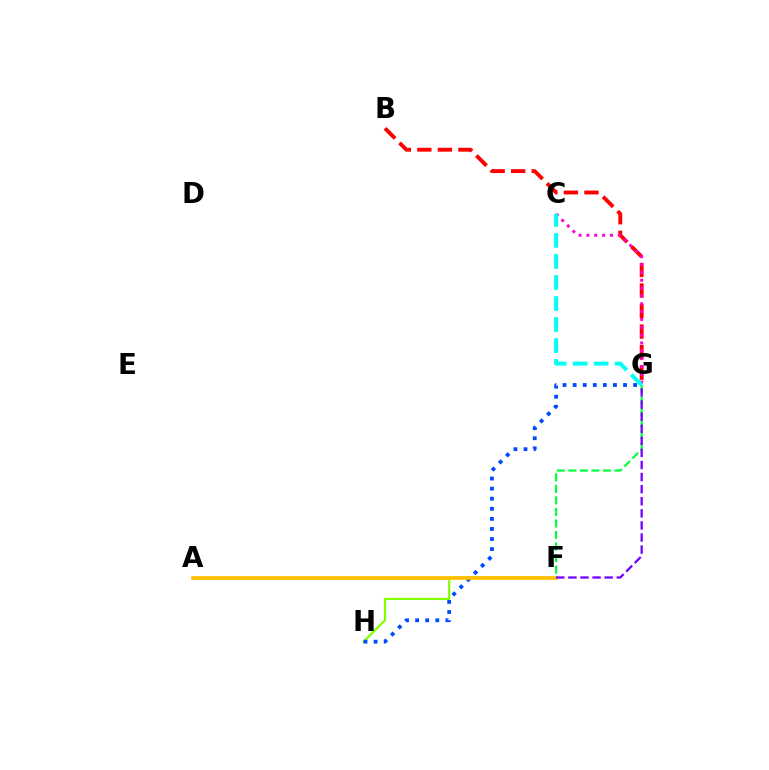{('F', 'H'): [{'color': '#84ff00', 'line_style': 'solid', 'thickness': 1.6}], ('B', 'G'): [{'color': '#ff0000', 'line_style': 'dashed', 'thickness': 2.79}], ('F', 'G'): [{'color': '#00ff39', 'line_style': 'dashed', 'thickness': 1.57}, {'color': '#7200ff', 'line_style': 'dashed', 'thickness': 1.64}], ('G', 'H'): [{'color': '#004bff', 'line_style': 'dotted', 'thickness': 2.74}], ('C', 'G'): [{'color': '#ff00cf', 'line_style': 'dotted', 'thickness': 2.13}, {'color': '#00fff6', 'line_style': 'dashed', 'thickness': 2.86}], ('A', 'F'): [{'color': '#ffbd00', 'line_style': 'solid', 'thickness': 2.64}]}